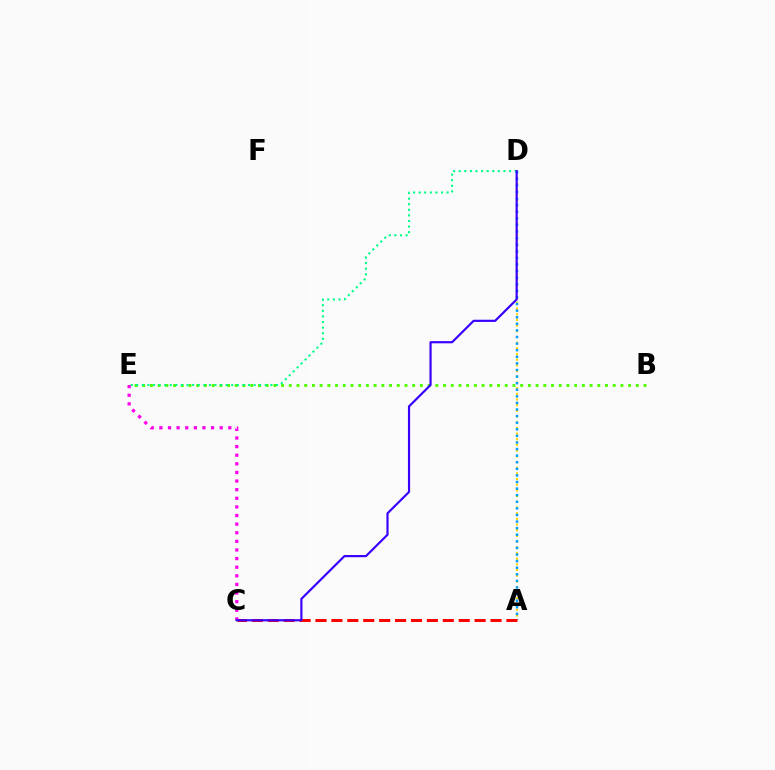{('A', 'D'): [{'color': '#ffd500', 'line_style': 'dotted', 'thickness': 1.54}, {'color': '#009eff', 'line_style': 'dotted', 'thickness': 1.79}], ('B', 'E'): [{'color': '#4fff00', 'line_style': 'dotted', 'thickness': 2.1}], ('D', 'E'): [{'color': '#00ff86', 'line_style': 'dotted', 'thickness': 1.52}], ('A', 'C'): [{'color': '#ff0000', 'line_style': 'dashed', 'thickness': 2.16}], ('C', 'E'): [{'color': '#ff00ed', 'line_style': 'dotted', 'thickness': 2.34}], ('C', 'D'): [{'color': '#3700ff', 'line_style': 'solid', 'thickness': 1.57}]}